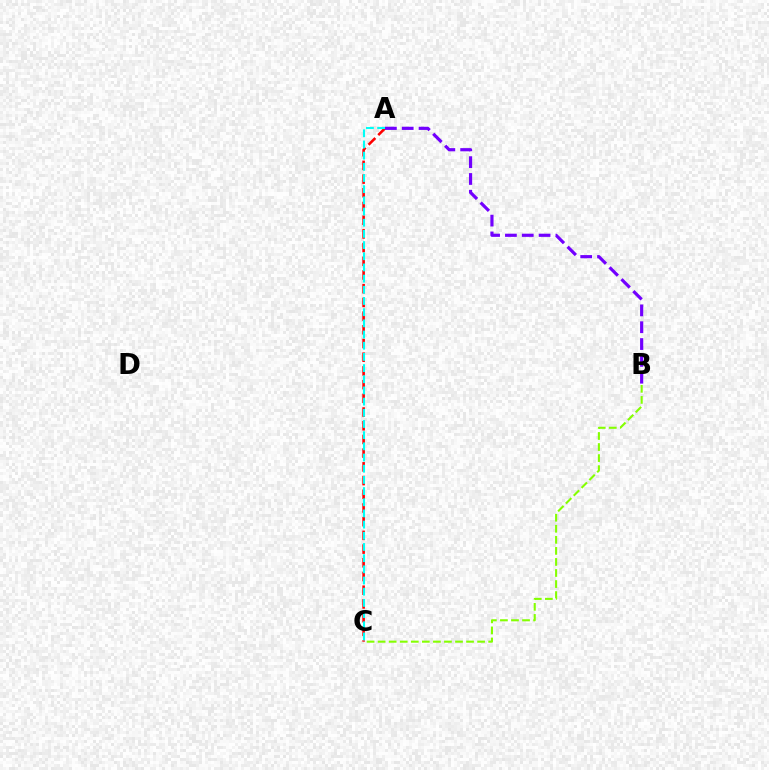{('A', 'C'): [{'color': '#ff0000', 'line_style': 'dashed', 'thickness': 1.86}, {'color': '#00fff6', 'line_style': 'dashed', 'thickness': 1.52}], ('B', 'C'): [{'color': '#84ff00', 'line_style': 'dashed', 'thickness': 1.5}], ('A', 'B'): [{'color': '#7200ff', 'line_style': 'dashed', 'thickness': 2.29}]}